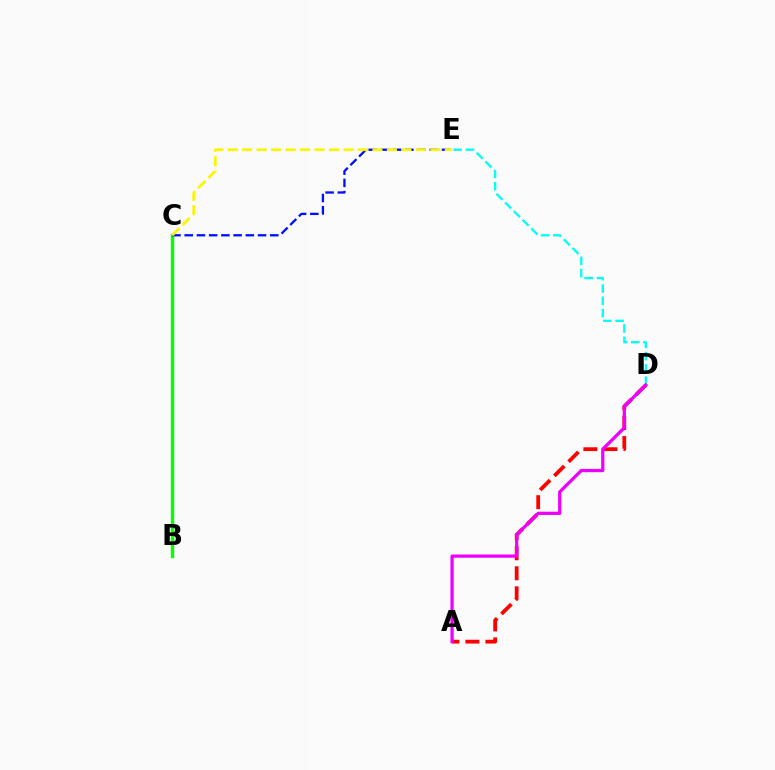{('A', 'D'): [{'color': '#ff0000', 'line_style': 'dashed', 'thickness': 2.72}, {'color': '#ee00ff', 'line_style': 'solid', 'thickness': 2.33}], ('B', 'C'): [{'color': '#08ff00', 'line_style': 'solid', 'thickness': 2.43}], ('C', 'E'): [{'color': '#0010ff', 'line_style': 'dashed', 'thickness': 1.66}, {'color': '#fcf500', 'line_style': 'dashed', 'thickness': 1.97}], ('D', 'E'): [{'color': '#00fff6', 'line_style': 'dashed', 'thickness': 1.67}]}